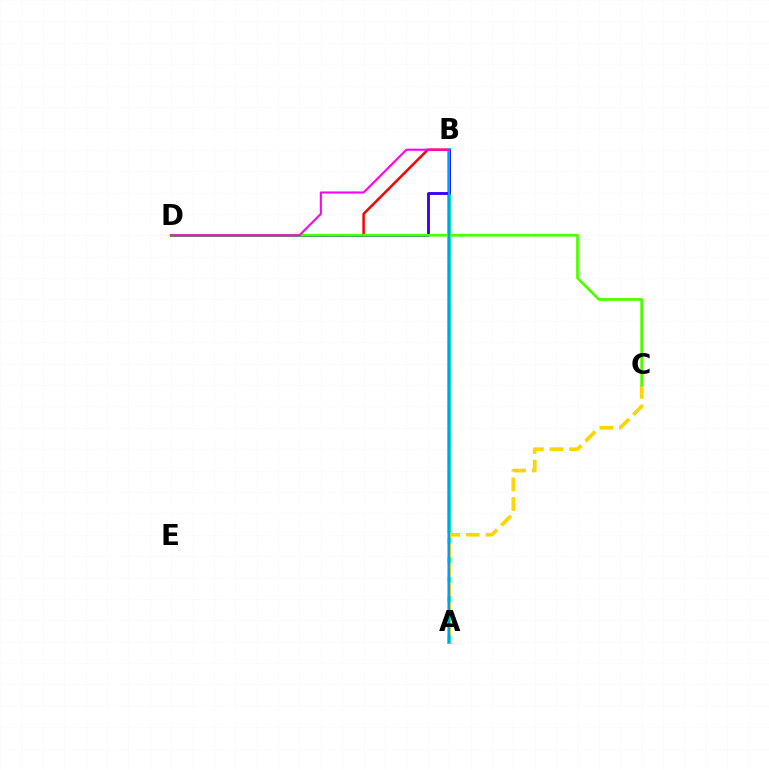{('B', 'D'): [{'color': '#ff0000', 'line_style': 'solid', 'thickness': 1.82}, {'color': '#3700ff', 'line_style': 'solid', 'thickness': 2.07}, {'color': '#ff00ed', 'line_style': 'solid', 'thickness': 1.5}], ('A', 'B'): [{'color': '#00ff86', 'line_style': 'solid', 'thickness': 2.83}, {'color': '#009eff', 'line_style': 'solid', 'thickness': 1.56}], ('A', 'C'): [{'color': '#ffd500', 'line_style': 'dashed', 'thickness': 2.66}], ('C', 'D'): [{'color': '#4fff00', 'line_style': 'solid', 'thickness': 1.99}]}